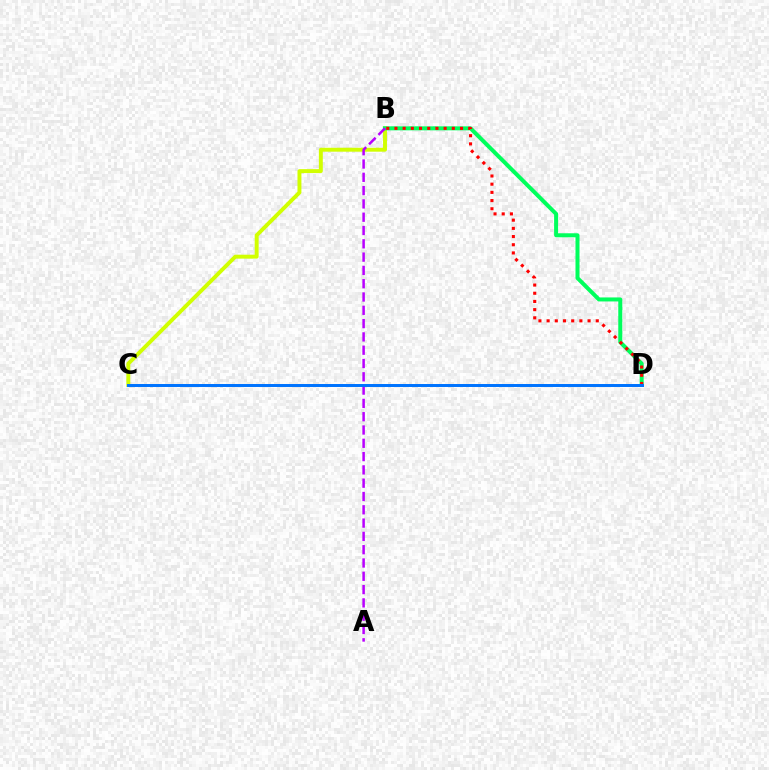{('B', 'C'): [{'color': '#d1ff00', 'line_style': 'solid', 'thickness': 2.83}], ('B', 'D'): [{'color': '#00ff5c', 'line_style': 'solid', 'thickness': 2.89}, {'color': '#ff0000', 'line_style': 'dotted', 'thickness': 2.23}], ('A', 'B'): [{'color': '#b900ff', 'line_style': 'dashed', 'thickness': 1.81}], ('C', 'D'): [{'color': '#0074ff', 'line_style': 'solid', 'thickness': 2.14}]}